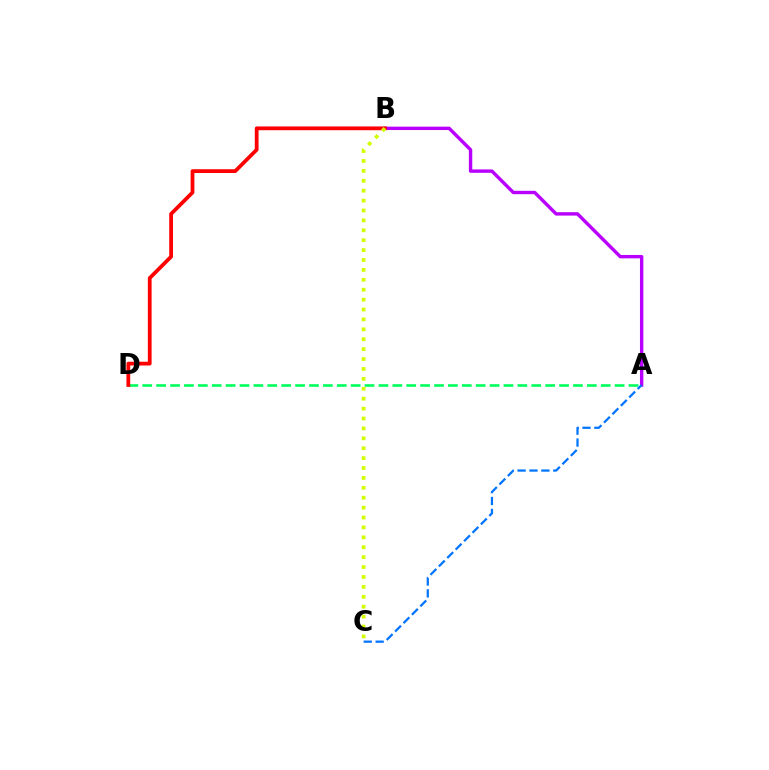{('A', 'D'): [{'color': '#00ff5c', 'line_style': 'dashed', 'thickness': 1.89}], ('A', 'B'): [{'color': '#b900ff', 'line_style': 'solid', 'thickness': 2.44}], ('B', 'D'): [{'color': '#ff0000', 'line_style': 'solid', 'thickness': 2.71}], ('B', 'C'): [{'color': '#d1ff00', 'line_style': 'dotted', 'thickness': 2.69}], ('A', 'C'): [{'color': '#0074ff', 'line_style': 'dashed', 'thickness': 1.62}]}